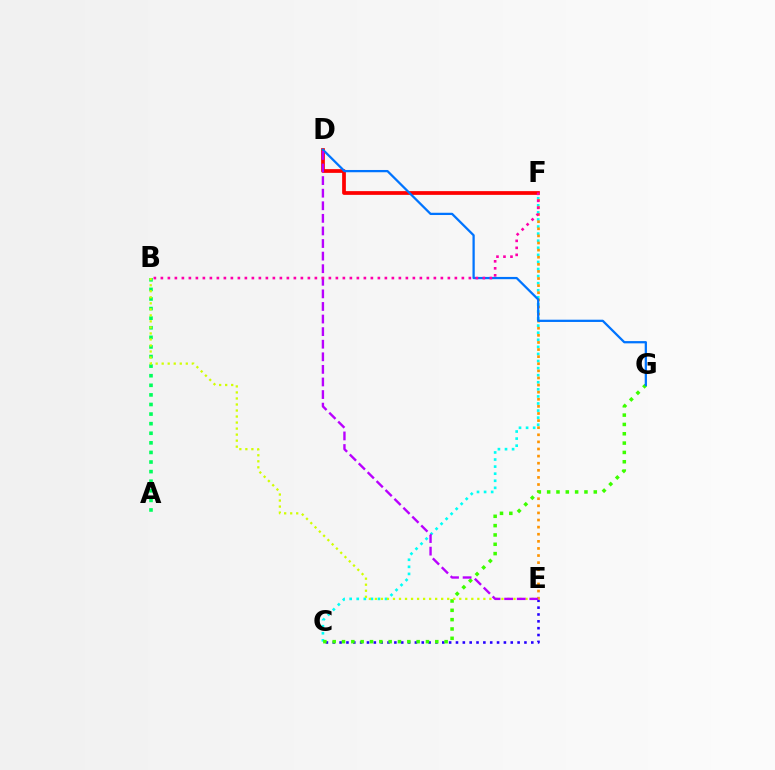{('D', 'F'): [{'color': '#ff0000', 'line_style': 'solid', 'thickness': 2.69}], ('C', 'F'): [{'color': '#00fff6', 'line_style': 'dotted', 'thickness': 1.92}], ('A', 'B'): [{'color': '#00ff5c', 'line_style': 'dotted', 'thickness': 2.61}], ('C', 'E'): [{'color': '#2500ff', 'line_style': 'dotted', 'thickness': 1.86}], ('E', 'F'): [{'color': '#ff9400', 'line_style': 'dotted', 'thickness': 1.93}], ('C', 'G'): [{'color': '#3dff00', 'line_style': 'dotted', 'thickness': 2.53}], ('B', 'E'): [{'color': '#d1ff00', 'line_style': 'dotted', 'thickness': 1.64}], ('D', 'G'): [{'color': '#0074ff', 'line_style': 'solid', 'thickness': 1.63}], ('D', 'E'): [{'color': '#b900ff', 'line_style': 'dashed', 'thickness': 1.71}], ('B', 'F'): [{'color': '#ff00ac', 'line_style': 'dotted', 'thickness': 1.9}]}